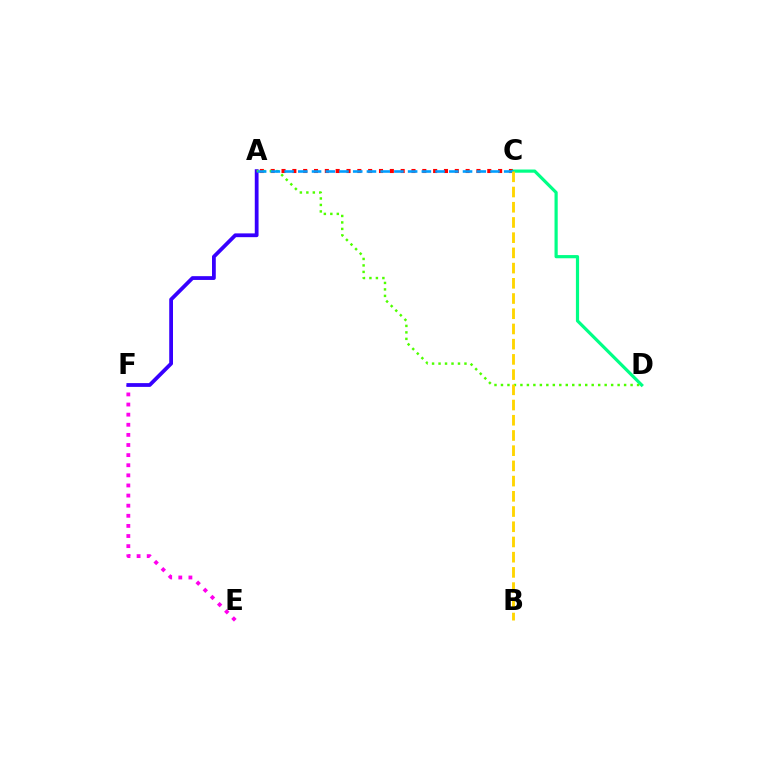{('E', 'F'): [{'color': '#ff00ed', 'line_style': 'dotted', 'thickness': 2.75}], ('A', 'F'): [{'color': '#3700ff', 'line_style': 'solid', 'thickness': 2.72}], ('A', 'C'): [{'color': '#ff0000', 'line_style': 'dotted', 'thickness': 2.94}, {'color': '#009eff', 'line_style': 'dashed', 'thickness': 1.86}], ('C', 'D'): [{'color': '#00ff86', 'line_style': 'solid', 'thickness': 2.3}], ('A', 'D'): [{'color': '#4fff00', 'line_style': 'dotted', 'thickness': 1.76}], ('B', 'C'): [{'color': '#ffd500', 'line_style': 'dashed', 'thickness': 2.07}]}